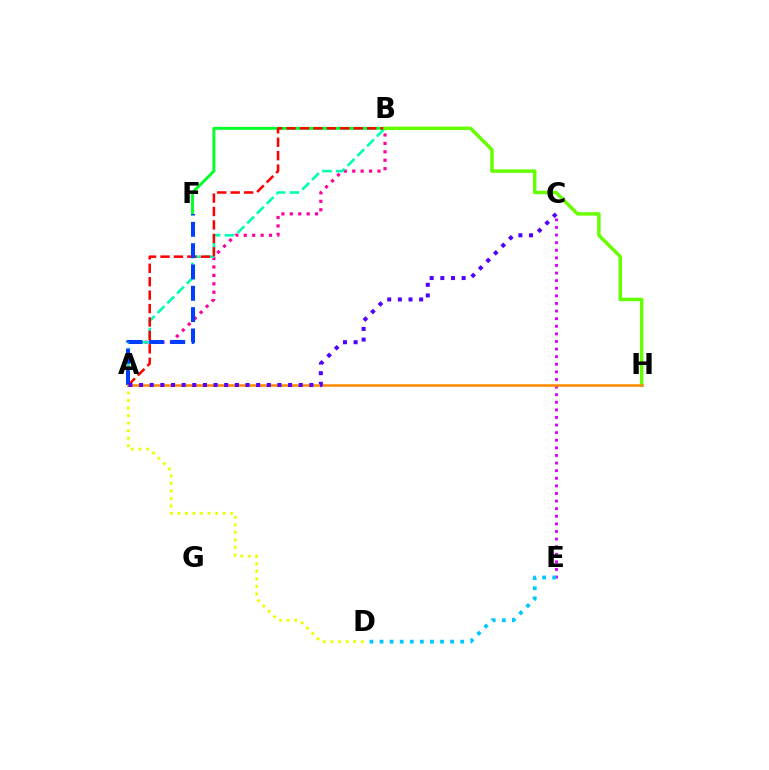{('A', 'B'): [{'color': '#ff00a0', 'line_style': 'dotted', 'thickness': 2.29}, {'color': '#00ffaf', 'line_style': 'dashed', 'thickness': 1.88}, {'color': '#ff0000', 'line_style': 'dashed', 'thickness': 1.83}], ('C', 'E'): [{'color': '#d600ff', 'line_style': 'dotted', 'thickness': 2.06}], ('B', 'F'): [{'color': '#00ff27', 'line_style': 'solid', 'thickness': 2.1}], ('B', 'H'): [{'color': '#66ff00', 'line_style': 'solid', 'thickness': 2.49}], ('A', 'F'): [{'color': '#003fff', 'line_style': 'dashed', 'thickness': 2.9}], ('A', 'D'): [{'color': '#eeff00', 'line_style': 'dotted', 'thickness': 2.05}], ('D', 'E'): [{'color': '#00c7ff', 'line_style': 'dotted', 'thickness': 2.74}], ('A', 'H'): [{'color': '#ff8800', 'line_style': 'solid', 'thickness': 1.81}], ('A', 'C'): [{'color': '#4f00ff', 'line_style': 'dotted', 'thickness': 2.89}]}